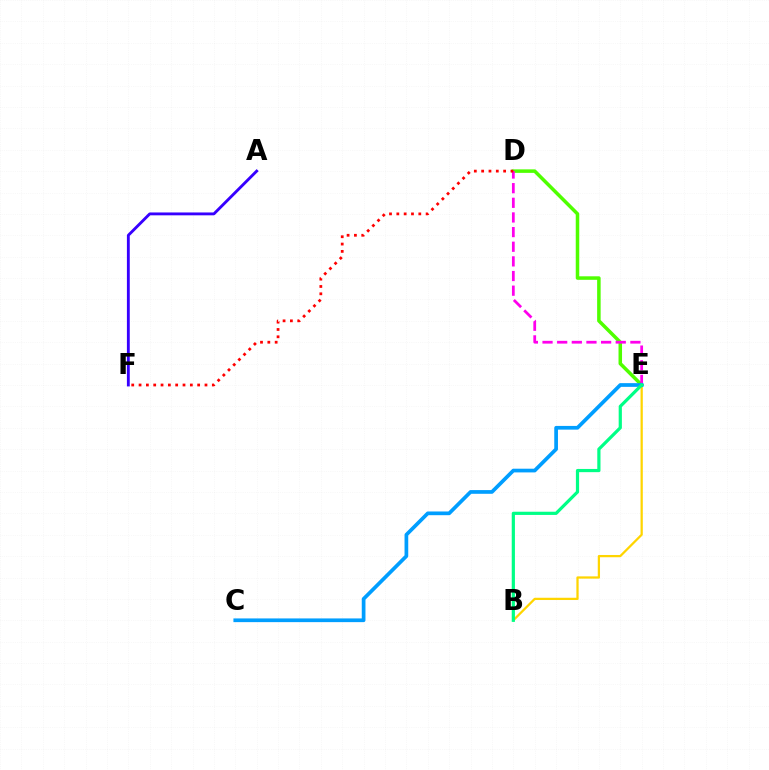{('B', 'E'): [{'color': '#ffd500', 'line_style': 'solid', 'thickness': 1.62}, {'color': '#00ff86', 'line_style': 'solid', 'thickness': 2.31}], ('D', 'E'): [{'color': '#4fff00', 'line_style': 'solid', 'thickness': 2.53}, {'color': '#ff00ed', 'line_style': 'dashed', 'thickness': 1.99}], ('C', 'E'): [{'color': '#009eff', 'line_style': 'solid', 'thickness': 2.67}], ('A', 'F'): [{'color': '#3700ff', 'line_style': 'solid', 'thickness': 2.06}], ('D', 'F'): [{'color': '#ff0000', 'line_style': 'dotted', 'thickness': 1.99}]}